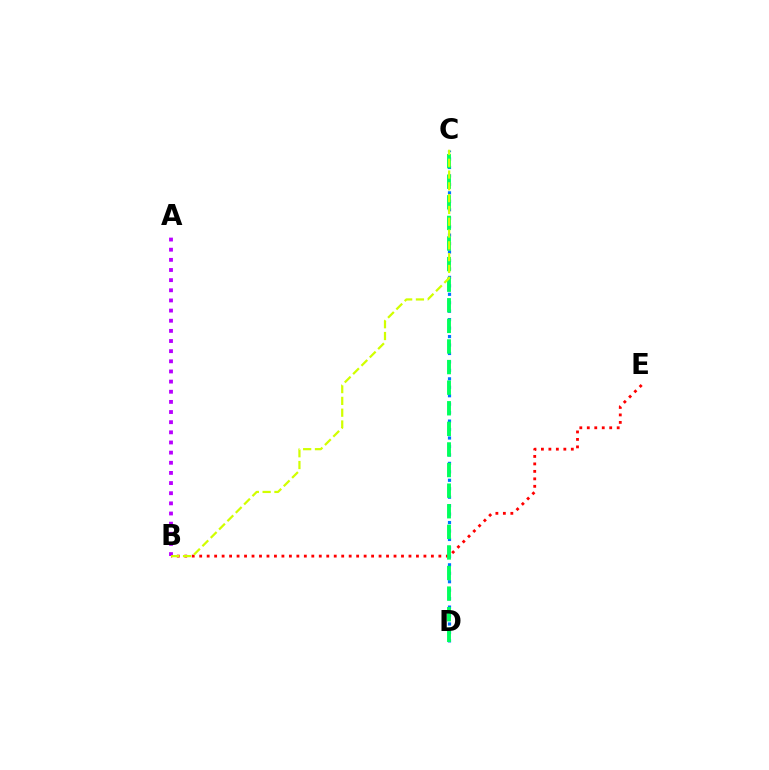{('C', 'D'): [{'color': '#0074ff', 'line_style': 'dotted', 'thickness': 2.3}, {'color': '#00ff5c', 'line_style': 'dashed', 'thickness': 2.8}], ('B', 'E'): [{'color': '#ff0000', 'line_style': 'dotted', 'thickness': 2.03}], ('A', 'B'): [{'color': '#b900ff', 'line_style': 'dotted', 'thickness': 2.76}], ('B', 'C'): [{'color': '#d1ff00', 'line_style': 'dashed', 'thickness': 1.6}]}